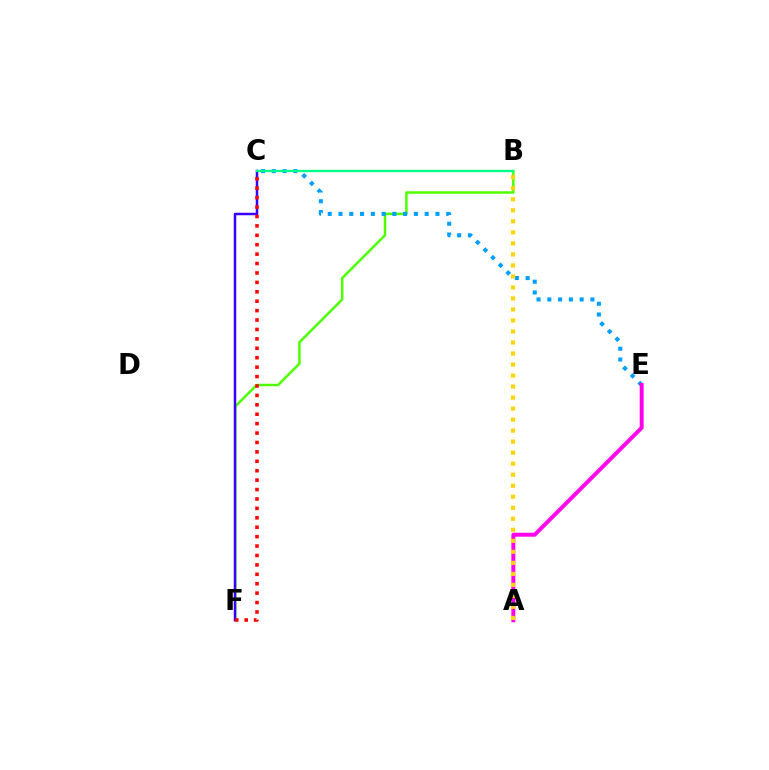{('B', 'F'): [{'color': '#4fff00', 'line_style': 'solid', 'thickness': 1.8}], ('C', 'E'): [{'color': '#009eff', 'line_style': 'dotted', 'thickness': 2.93}], ('C', 'F'): [{'color': '#3700ff', 'line_style': 'solid', 'thickness': 1.79}, {'color': '#ff0000', 'line_style': 'dotted', 'thickness': 2.56}], ('A', 'E'): [{'color': '#ff00ed', 'line_style': 'solid', 'thickness': 2.84}], ('B', 'C'): [{'color': '#00ff86', 'line_style': 'solid', 'thickness': 1.66}], ('A', 'B'): [{'color': '#ffd500', 'line_style': 'dotted', 'thickness': 2.99}]}